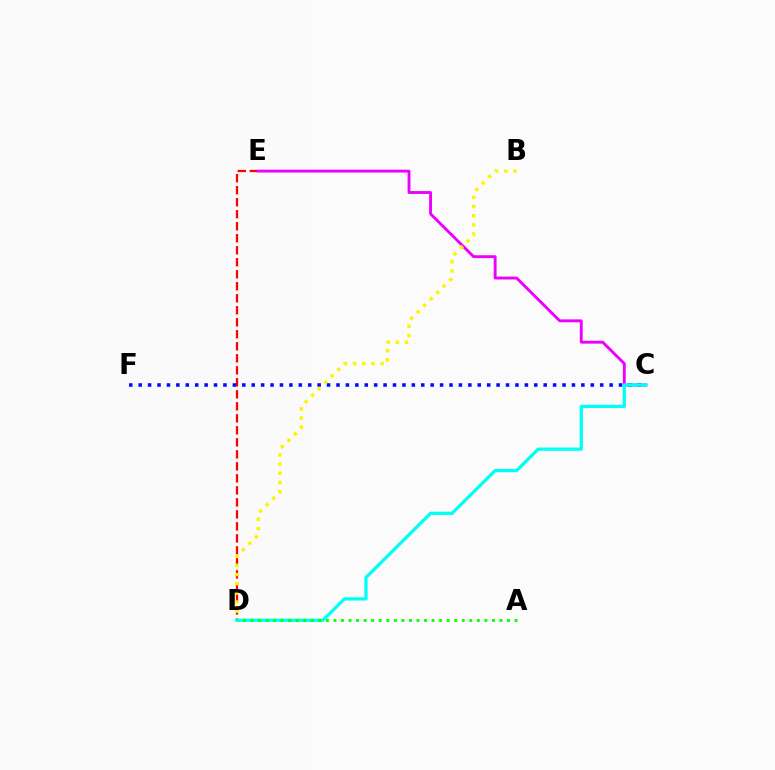{('D', 'E'): [{'color': '#ff0000', 'line_style': 'dashed', 'thickness': 1.63}], ('C', 'F'): [{'color': '#0010ff', 'line_style': 'dotted', 'thickness': 2.56}], ('C', 'E'): [{'color': '#ee00ff', 'line_style': 'solid', 'thickness': 2.07}], ('B', 'D'): [{'color': '#fcf500', 'line_style': 'dotted', 'thickness': 2.49}], ('C', 'D'): [{'color': '#00fff6', 'line_style': 'solid', 'thickness': 2.36}], ('A', 'D'): [{'color': '#08ff00', 'line_style': 'dotted', 'thickness': 2.05}]}